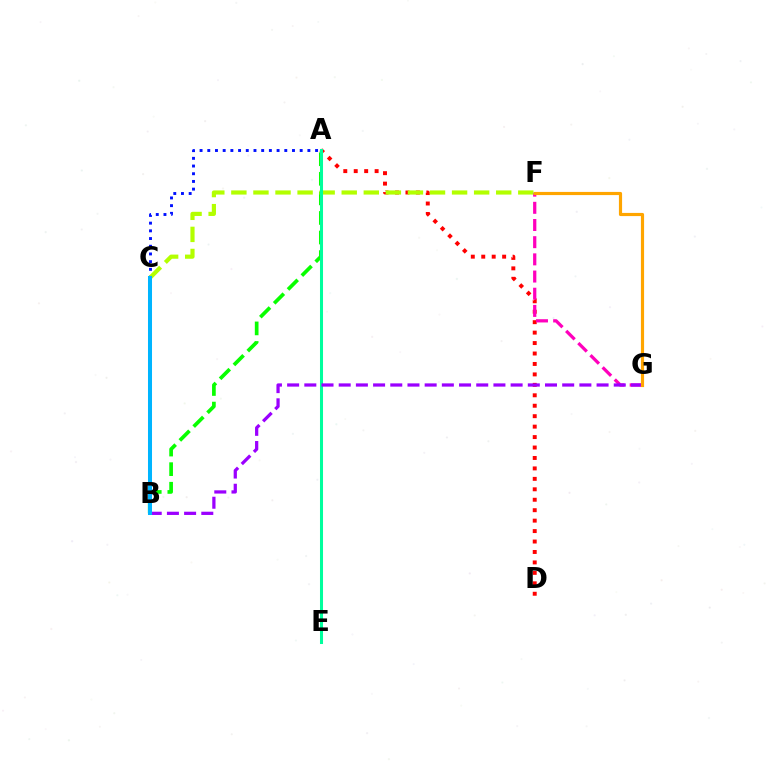{('A', 'B'): [{'color': '#08ff00', 'line_style': 'dashed', 'thickness': 2.66}], ('A', 'D'): [{'color': '#ff0000', 'line_style': 'dotted', 'thickness': 2.84}], ('A', 'C'): [{'color': '#0010ff', 'line_style': 'dotted', 'thickness': 2.09}], ('F', 'G'): [{'color': '#ff00bd', 'line_style': 'dashed', 'thickness': 2.33}, {'color': '#ffa500', 'line_style': 'solid', 'thickness': 2.28}], ('C', 'F'): [{'color': '#b3ff00', 'line_style': 'dashed', 'thickness': 3.0}], ('A', 'E'): [{'color': '#00ff9d', 'line_style': 'solid', 'thickness': 2.19}], ('B', 'G'): [{'color': '#9b00ff', 'line_style': 'dashed', 'thickness': 2.34}], ('B', 'C'): [{'color': '#00b5ff', 'line_style': 'solid', 'thickness': 2.89}]}